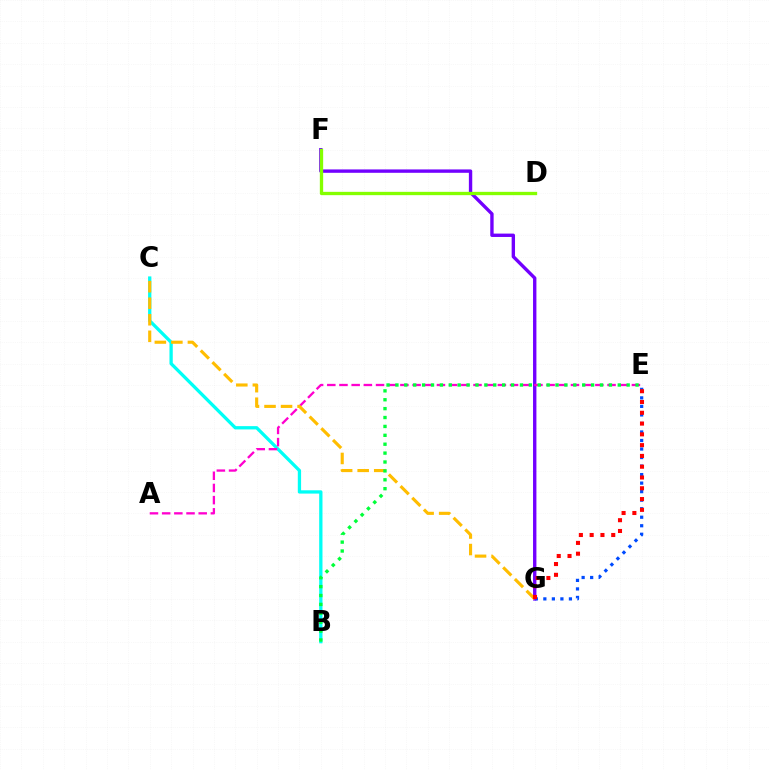{('E', 'G'): [{'color': '#004bff', 'line_style': 'dotted', 'thickness': 2.32}, {'color': '#ff0000', 'line_style': 'dotted', 'thickness': 2.93}], ('B', 'C'): [{'color': '#00fff6', 'line_style': 'solid', 'thickness': 2.37}], ('F', 'G'): [{'color': '#7200ff', 'line_style': 'solid', 'thickness': 2.43}], ('A', 'E'): [{'color': '#ff00cf', 'line_style': 'dashed', 'thickness': 1.66}], ('C', 'G'): [{'color': '#ffbd00', 'line_style': 'dashed', 'thickness': 2.25}], ('D', 'F'): [{'color': '#84ff00', 'line_style': 'solid', 'thickness': 2.39}], ('B', 'E'): [{'color': '#00ff39', 'line_style': 'dotted', 'thickness': 2.42}]}